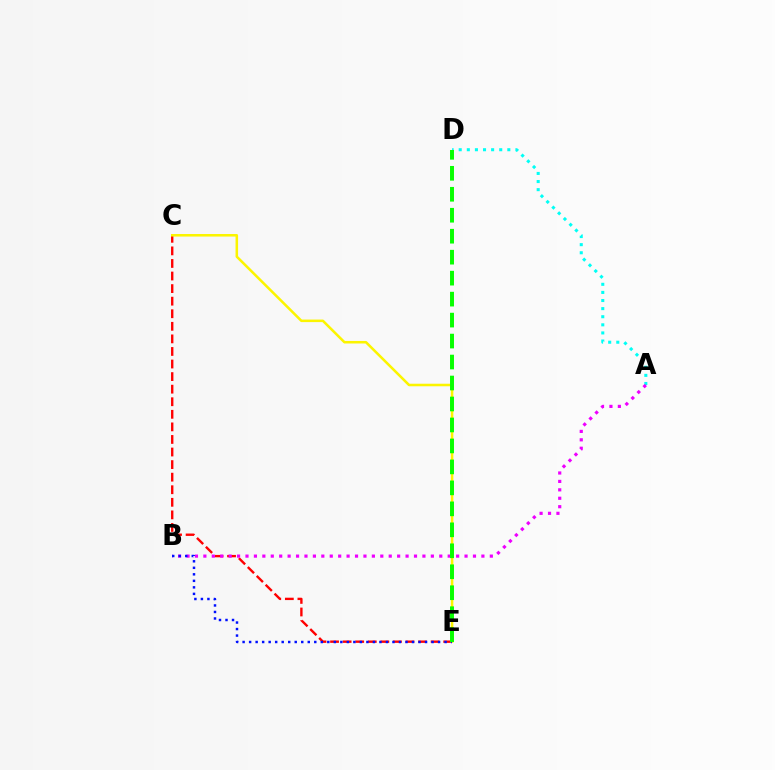{('A', 'D'): [{'color': '#00fff6', 'line_style': 'dotted', 'thickness': 2.2}], ('C', 'E'): [{'color': '#ff0000', 'line_style': 'dashed', 'thickness': 1.71}, {'color': '#fcf500', 'line_style': 'solid', 'thickness': 1.83}], ('A', 'B'): [{'color': '#ee00ff', 'line_style': 'dotted', 'thickness': 2.29}], ('B', 'E'): [{'color': '#0010ff', 'line_style': 'dotted', 'thickness': 1.77}], ('D', 'E'): [{'color': '#08ff00', 'line_style': 'dashed', 'thickness': 2.85}]}